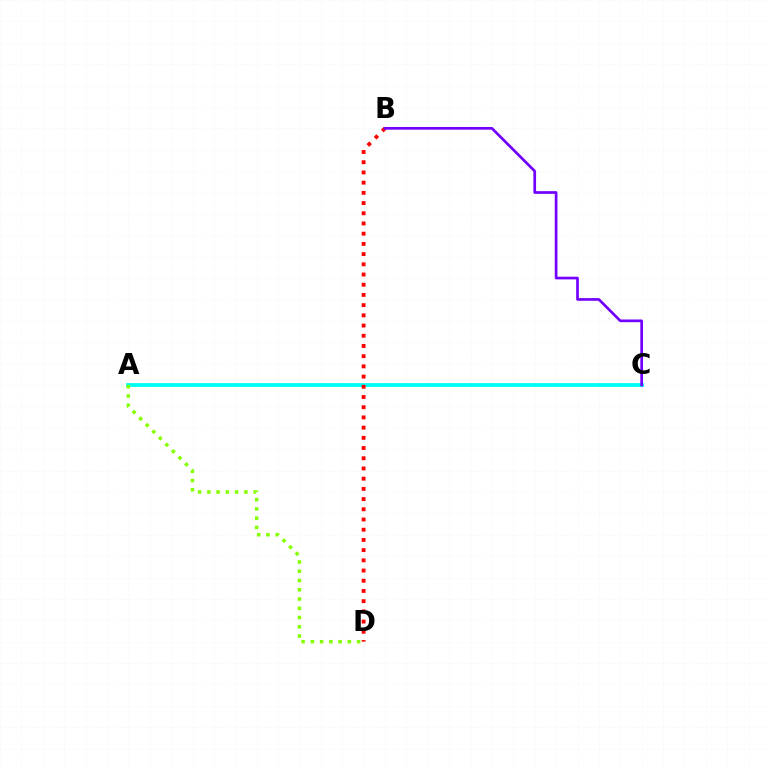{('A', 'C'): [{'color': '#00fff6', 'line_style': 'solid', 'thickness': 2.74}], ('A', 'D'): [{'color': '#84ff00', 'line_style': 'dotted', 'thickness': 2.52}], ('B', 'D'): [{'color': '#ff0000', 'line_style': 'dotted', 'thickness': 2.77}], ('B', 'C'): [{'color': '#7200ff', 'line_style': 'solid', 'thickness': 1.94}]}